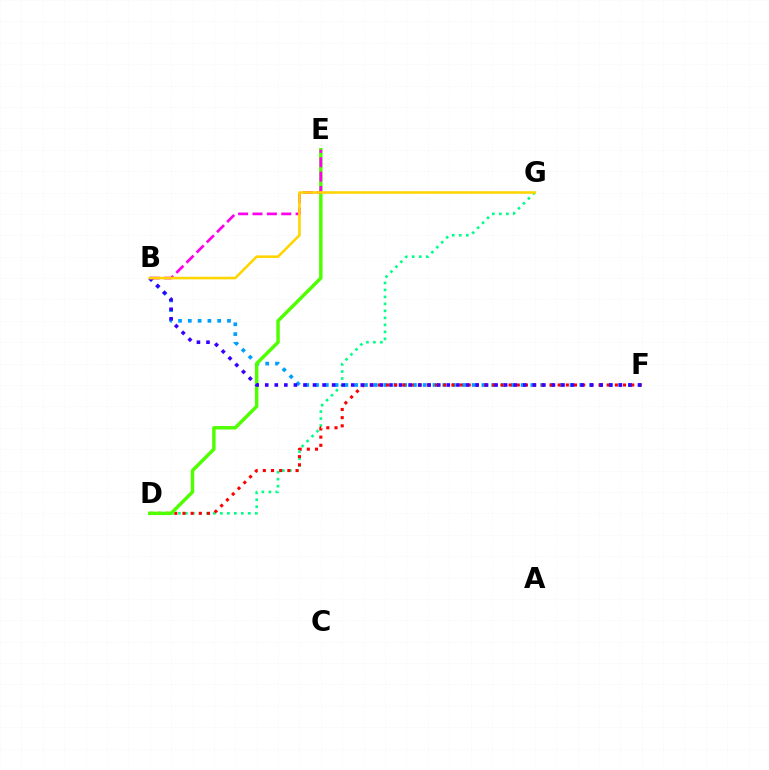{('B', 'F'): [{'color': '#009eff', 'line_style': 'dotted', 'thickness': 2.66}, {'color': '#3700ff', 'line_style': 'dotted', 'thickness': 2.6}], ('D', 'G'): [{'color': '#00ff86', 'line_style': 'dotted', 'thickness': 1.9}], ('D', 'F'): [{'color': '#ff0000', 'line_style': 'dotted', 'thickness': 2.22}], ('D', 'E'): [{'color': '#4fff00', 'line_style': 'solid', 'thickness': 2.49}], ('B', 'E'): [{'color': '#ff00ed', 'line_style': 'dashed', 'thickness': 1.95}], ('B', 'G'): [{'color': '#ffd500', 'line_style': 'solid', 'thickness': 1.85}]}